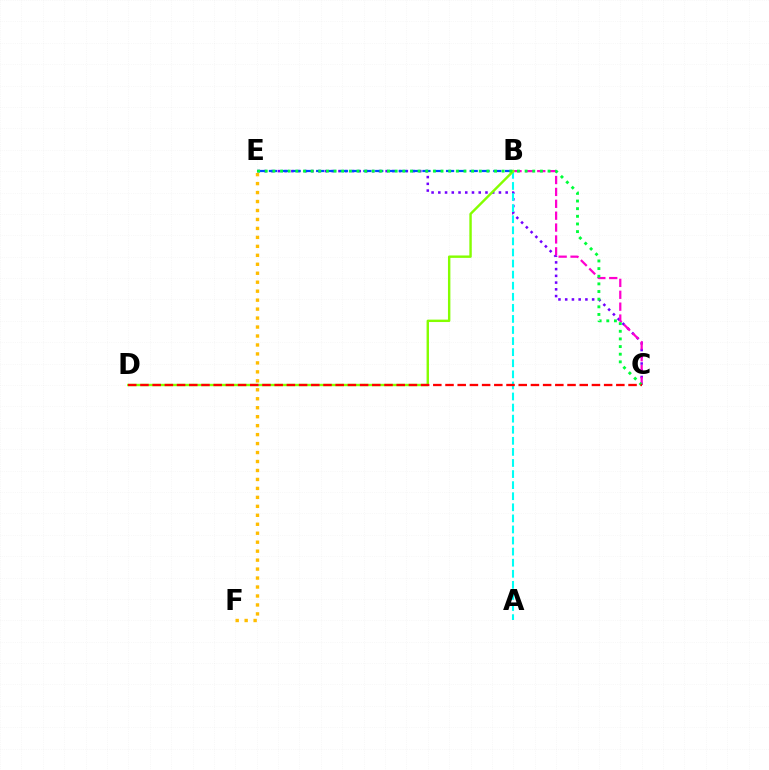{('C', 'E'): [{'color': '#7200ff', 'line_style': 'dotted', 'thickness': 1.83}, {'color': '#00ff39', 'line_style': 'dotted', 'thickness': 2.08}], ('B', 'E'): [{'color': '#004bff', 'line_style': 'dashed', 'thickness': 1.6}], ('B', 'C'): [{'color': '#ff00cf', 'line_style': 'dashed', 'thickness': 1.61}], ('A', 'B'): [{'color': '#00fff6', 'line_style': 'dashed', 'thickness': 1.51}], ('B', 'D'): [{'color': '#84ff00', 'line_style': 'solid', 'thickness': 1.74}], ('E', 'F'): [{'color': '#ffbd00', 'line_style': 'dotted', 'thickness': 2.44}], ('C', 'D'): [{'color': '#ff0000', 'line_style': 'dashed', 'thickness': 1.66}]}